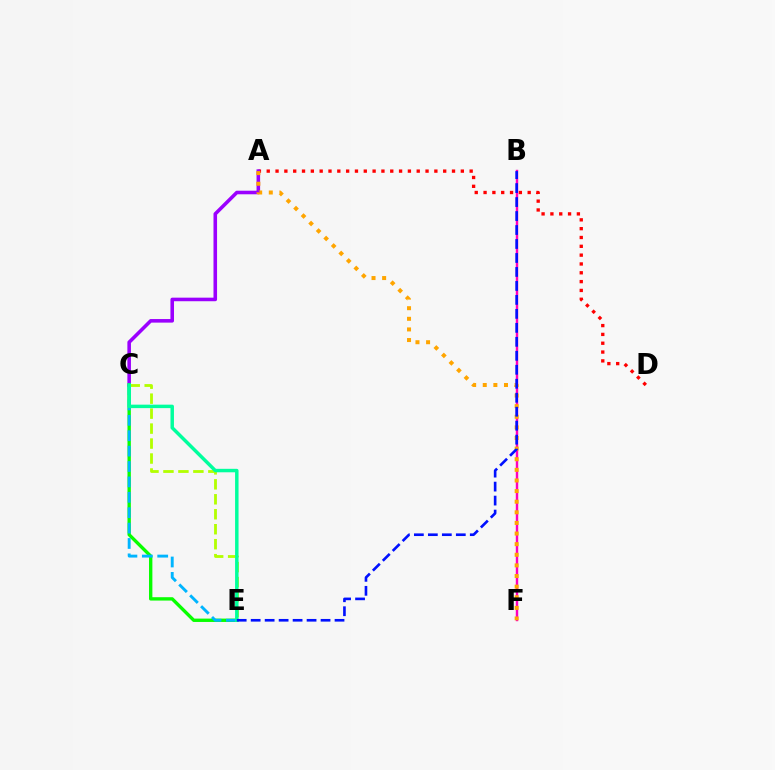{('A', 'D'): [{'color': '#ff0000', 'line_style': 'dotted', 'thickness': 2.4}], ('A', 'C'): [{'color': '#9b00ff', 'line_style': 'solid', 'thickness': 2.57}], ('C', 'E'): [{'color': '#08ff00', 'line_style': 'solid', 'thickness': 2.42}, {'color': '#b3ff00', 'line_style': 'dashed', 'thickness': 2.03}, {'color': '#00b5ff', 'line_style': 'dashed', 'thickness': 2.09}, {'color': '#00ff9d', 'line_style': 'solid', 'thickness': 2.5}], ('B', 'F'): [{'color': '#ff00bd', 'line_style': 'solid', 'thickness': 1.75}], ('A', 'F'): [{'color': '#ffa500', 'line_style': 'dotted', 'thickness': 2.88}], ('B', 'E'): [{'color': '#0010ff', 'line_style': 'dashed', 'thickness': 1.9}]}